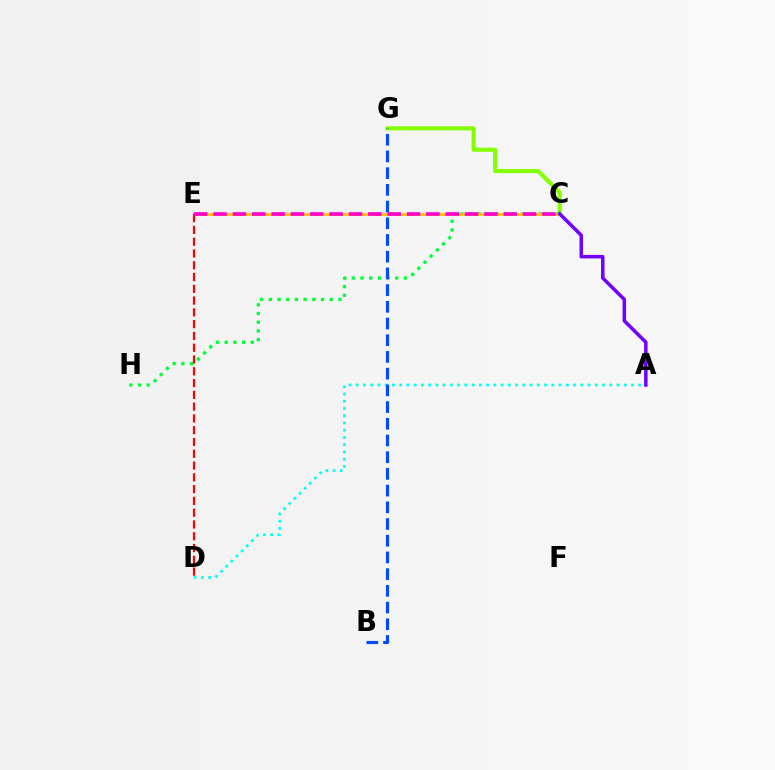{('C', 'G'): [{'color': '#84ff00', 'line_style': 'solid', 'thickness': 2.94}], ('A', 'D'): [{'color': '#00fff6', 'line_style': 'dotted', 'thickness': 1.97}], ('C', 'H'): [{'color': '#00ff39', 'line_style': 'dotted', 'thickness': 2.36}], ('B', 'G'): [{'color': '#004bff', 'line_style': 'dashed', 'thickness': 2.27}], ('C', 'E'): [{'color': '#ffbd00', 'line_style': 'solid', 'thickness': 1.92}, {'color': '#ff00cf', 'line_style': 'dashed', 'thickness': 2.63}], ('D', 'E'): [{'color': '#ff0000', 'line_style': 'dashed', 'thickness': 1.6}], ('A', 'C'): [{'color': '#7200ff', 'line_style': 'solid', 'thickness': 2.52}]}